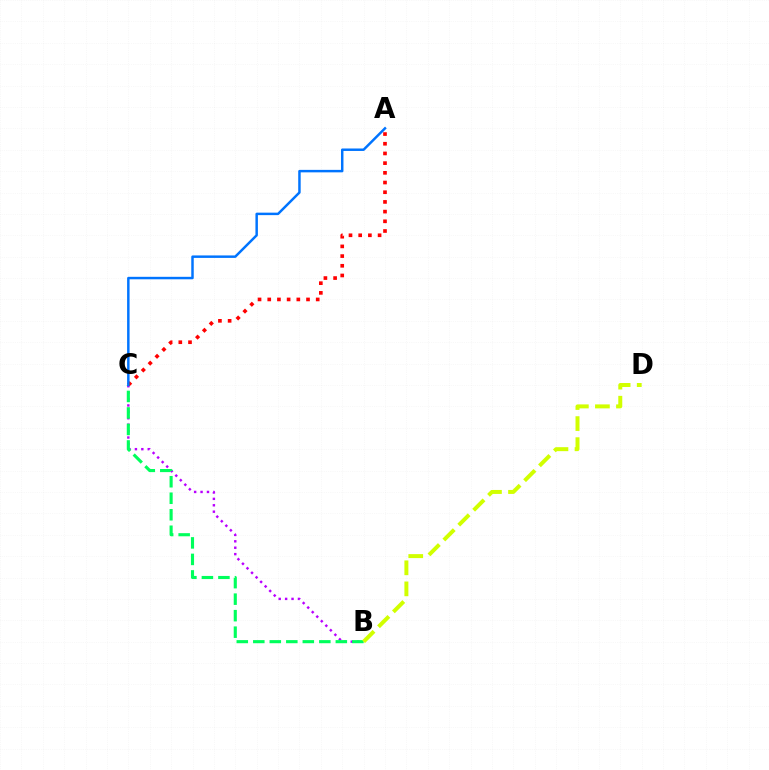{('B', 'C'): [{'color': '#b900ff', 'line_style': 'dotted', 'thickness': 1.74}, {'color': '#00ff5c', 'line_style': 'dashed', 'thickness': 2.24}], ('A', 'C'): [{'color': '#ff0000', 'line_style': 'dotted', 'thickness': 2.63}, {'color': '#0074ff', 'line_style': 'solid', 'thickness': 1.78}], ('B', 'D'): [{'color': '#d1ff00', 'line_style': 'dashed', 'thickness': 2.86}]}